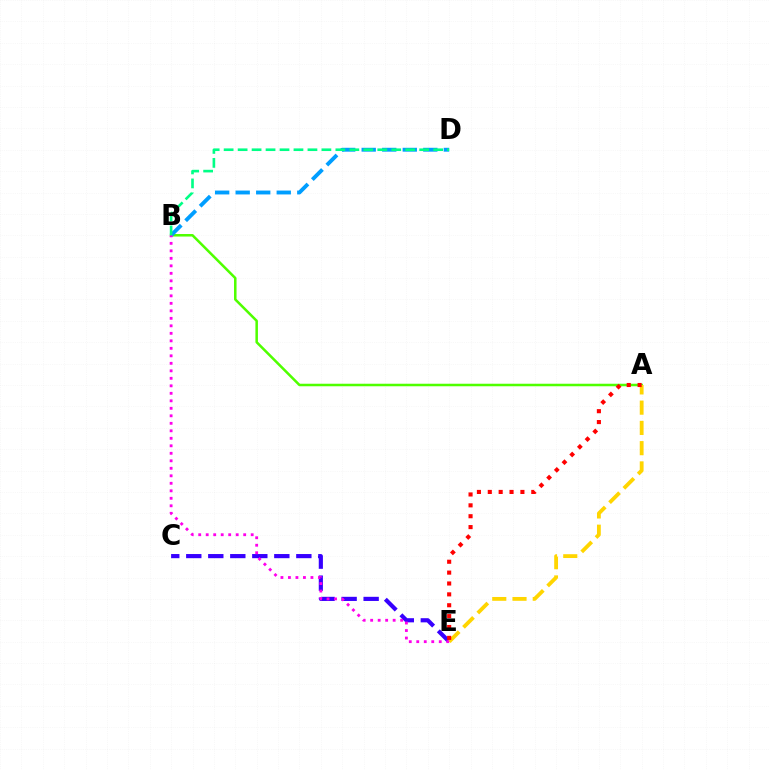{('C', 'E'): [{'color': '#3700ff', 'line_style': 'dashed', 'thickness': 2.99}], ('A', 'B'): [{'color': '#4fff00', 'line_style': 'solid', 'thickness': 1.82}], ('A', 'E'): [{'color': '#ffd500', 'line_style': 'dashed', 'thickness': 2.75}, {'color': '#ff0000', 'line_style': 'dotted', 'thickness': 2.96}], ('B', 'D'): [{'color': '#009eff', 'line_style': 'dashed', 'thickness': 2.79}, {'color': '#00ff86', 'line_style': 'dashed', 'thickness': 1.9}], ('B', 'E'): [{'color': '#ff00ed', 'line_style': 'dotted', 'thickness': 2.04}]}